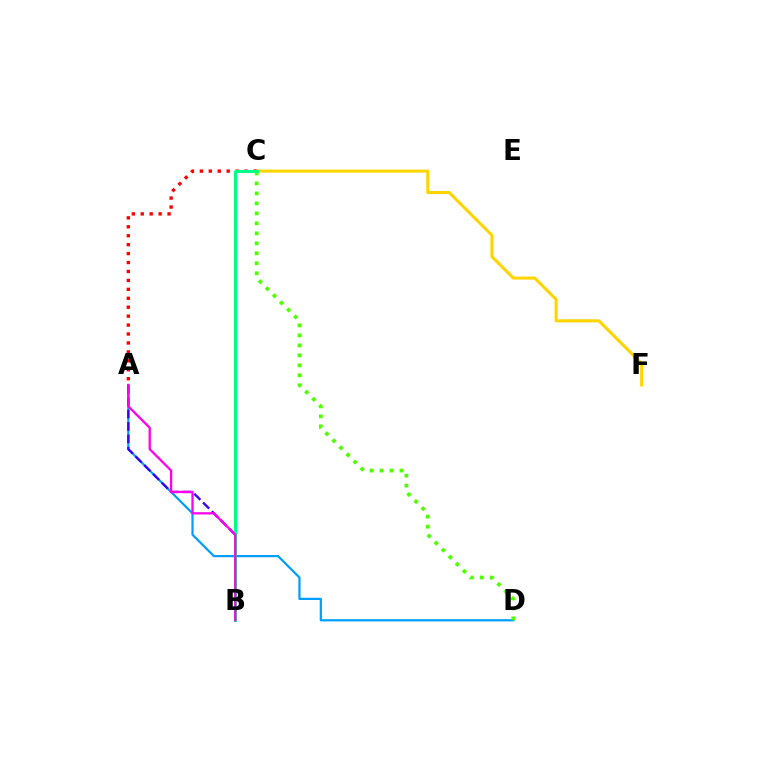{('C', 'F'): [{'color': '#ffd500', 'line_style': 'solid', 'thickness': 2.2}], ('A', 'C'): [{'color': '#ff0000', 'line_style': 'dotted', 'thickness': 2.43}], ('A', 'D'): [{'color': '#009eff', 'line_style': 'solid', 'thickness': 1.6}], ('A', 'B'): [{'color': '#3700ff', 'line_style': 'dashed', 'thickness': 1.68}, {'color': '#ff00ed', 'line_style': 'solid', 'thickness': 1.65}], ('C', 'D'): [{'color': '#4fff00', 'line_style': 'dotted', 'thickness': 2.71}], ('B', 'C'): [{'color': '#00ff86', 'line_style': 'solid', 'thickness': 2.16}]}